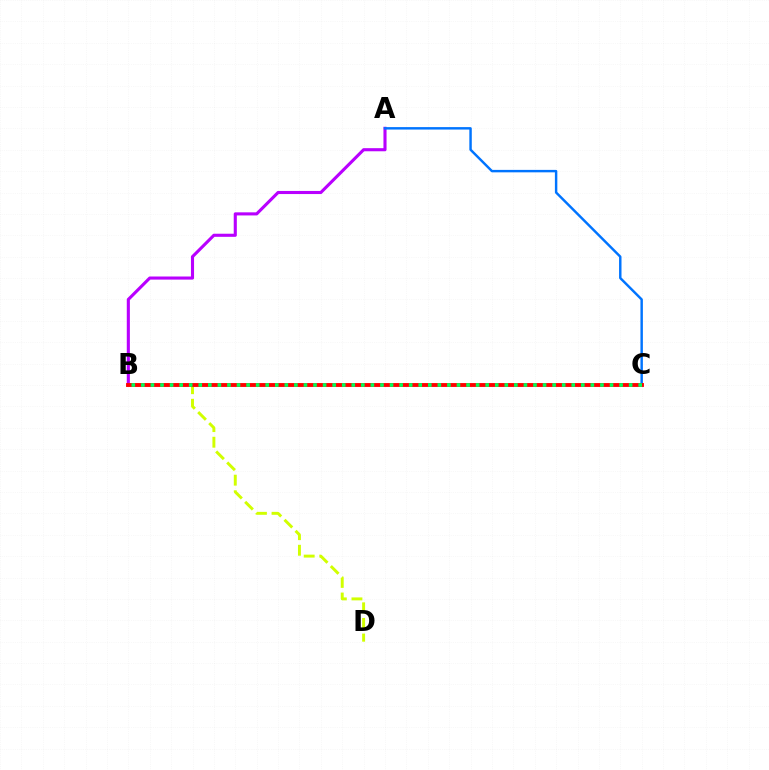{('A', 'B'): [{'color': '#b900ff', 'line_style': 'solid', 'thickness': 2.23}], ('A', 'C'): [{'color': '#0074ff', 'line_style': 'solid', 'thickness': 1.76}], ('B', 'D'): [{'color': '#d1ff00', 'line_style': 'dashed', 'thickness': 2.12}], ('B', 'C'): [{'color': '#ff0000', 'line_style': 'solid', 'thickness': 2.78}, {'color': '#00ff5c', 'line_style': 'dotted', 'thickness': 2.6}]}